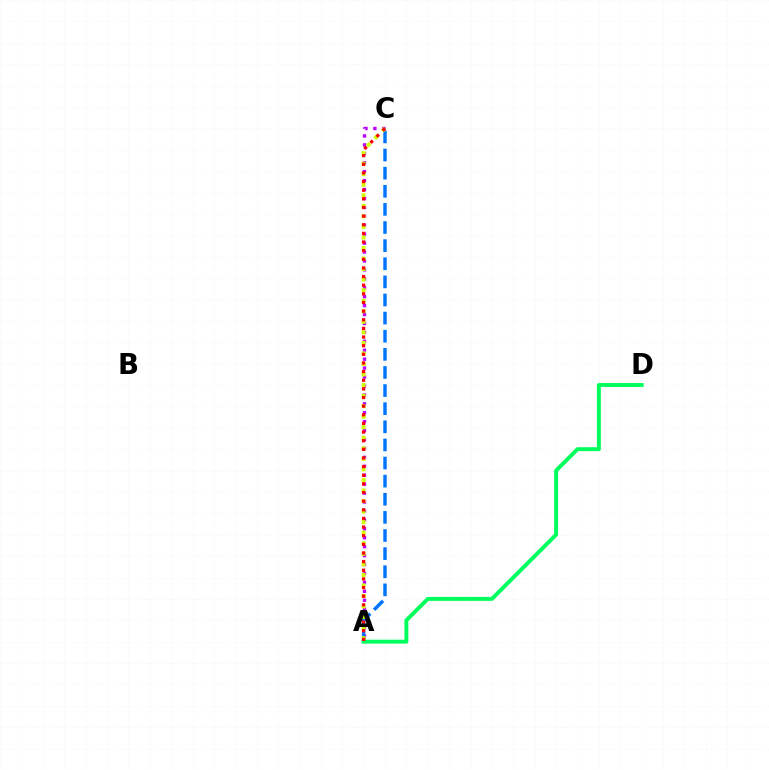{('A', 'C'): [{'color': '#b900ff', 'line_style': 'dotted', 'thickness': 2.43}, {'color': '#0074ff', 'line_style': 'dashed', 'thickness': 2.46}, {'color': '#d1ff00', 'line_style': 'dotted', 'thickness': 2.86}, {'color': '#ff0000', 'line_style': 'dotted', 'thickness': 2.35}], ('A', 'D'): [{'color': '#00ff5c', 'line_style': 'solid', 'thickness': 2.83}]}